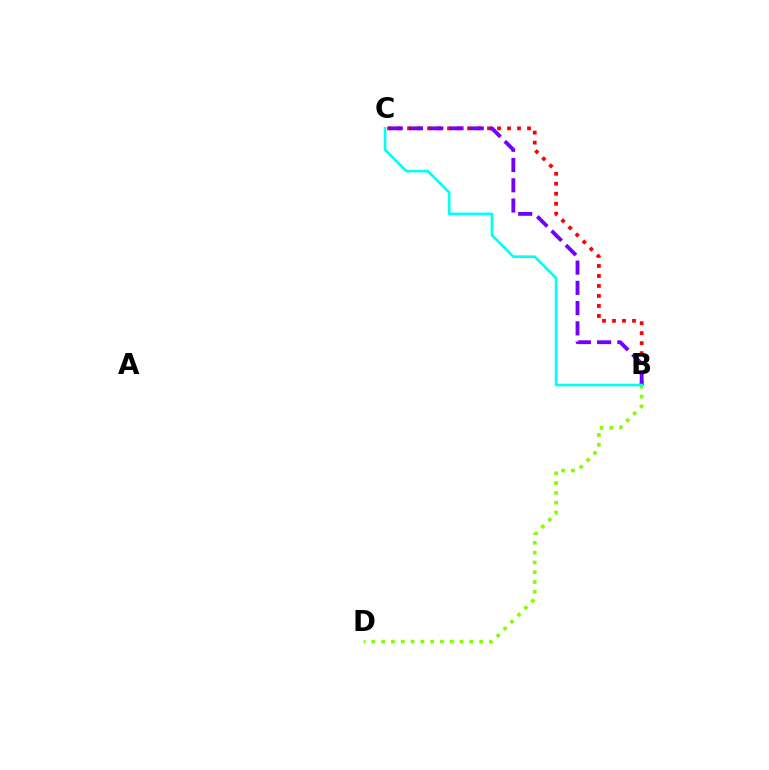{('B', 'D'): [{'color': '#84ff00', 'line_style': 'dotted', 'thickness': 2.66}], ('B', 'C'): [{'color': '#ff0000', 'line_style': 'dotted', 'thickness': 2.72}, {'color': '#7200ff', 'line_style': 'dashed', 'thickness': 2.75}, {'color': '#00fff6', 'line_style': 'solid', 'thickness': 1.91}]}